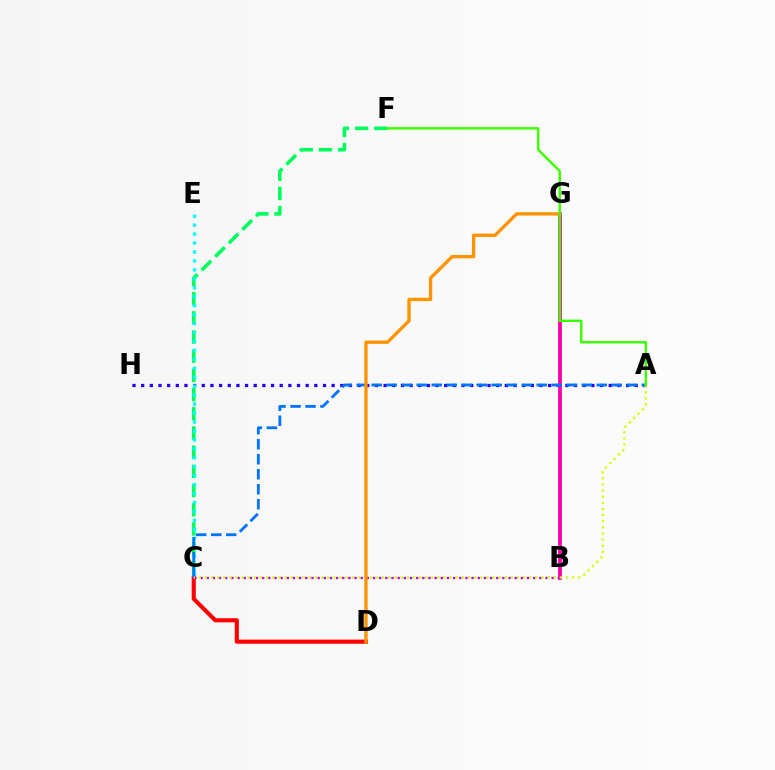{('A', 'H'): [{'color': '#2500ff', 'line_style': 'dotted', 'thickness': 2.35}], ('C', 'F'): [{'color': '#00ff5c', 'line_style': 'dashed', 'thickness': 2.61}], ('C', 'D'): [{'color': '#ff0000', 'line_style': 'solid', 'thickness': 2.96}], ('B', 'G'): [{'color': '#ff00ac', 'line_style': 'solid', 'thickness': 2.72}], ('B', 'C'): [{'color': '#b900ff', 'line_style': 'dotted', 'thickness': 1.67}], ('C', 'E'): [{'color': '#00fff6', 'line_style': 'dotted', 'thickness': 2.43}], ('A', 'C'): [{'color': '#0074ff', 'line_style': 'dashed', 'thickness': 2.04}, {'color': '#d1ff00', 'line_style': 'dotted', 'thickness': 1.66}], ('D', 'G'): [{'color': '#ff9400', 'line_style': 'solid', 'thickness': 2.42}], ('A', 'F'): [{'color': '#3dff00', 'line_style': 'solid', 'thickness': 1.76}]}